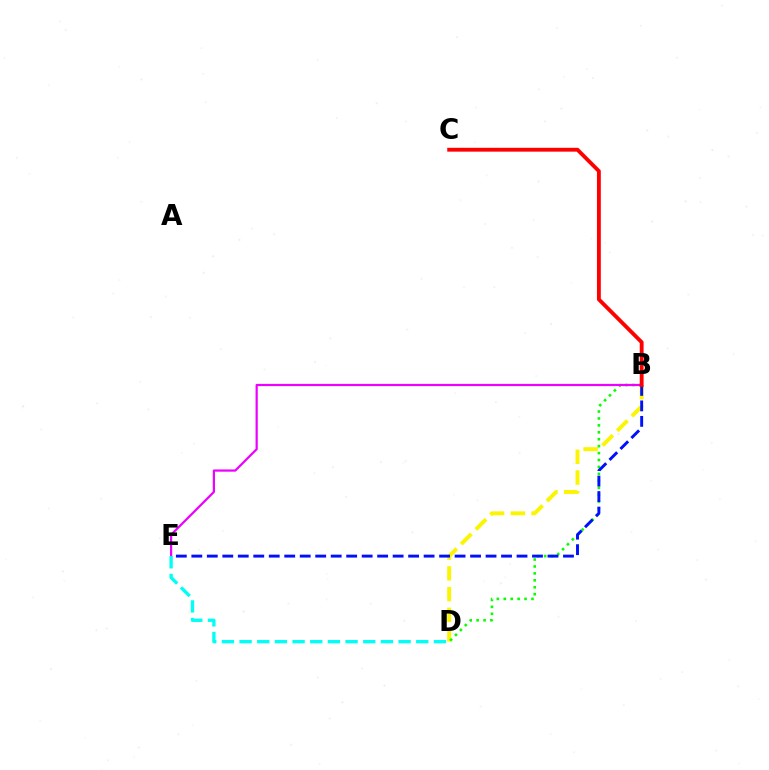{('B', 'D'): [{'color': '#fcf500', 'line_style': 'dashed', 'thickness': 2.82}, {'color': '#08ff00', 'line_style': 'dotted', 'thickness': 1.88}], ('B', 'E'): [{'color': '#0010ff', 'line_style': 'dashed', 'thickness': 2.1}, {'color': '#ee00ff', 'line_style': 'solid', 'thickness': 1.6}], ('D', 'E'): [{'color': '#00fff6', 'line_style': 'dashed', 'thickness': 2.4}], ('B', 'C'): [{'color': '#ff0000', 'line_style': 'solid', 'thickness': 2.77}]}